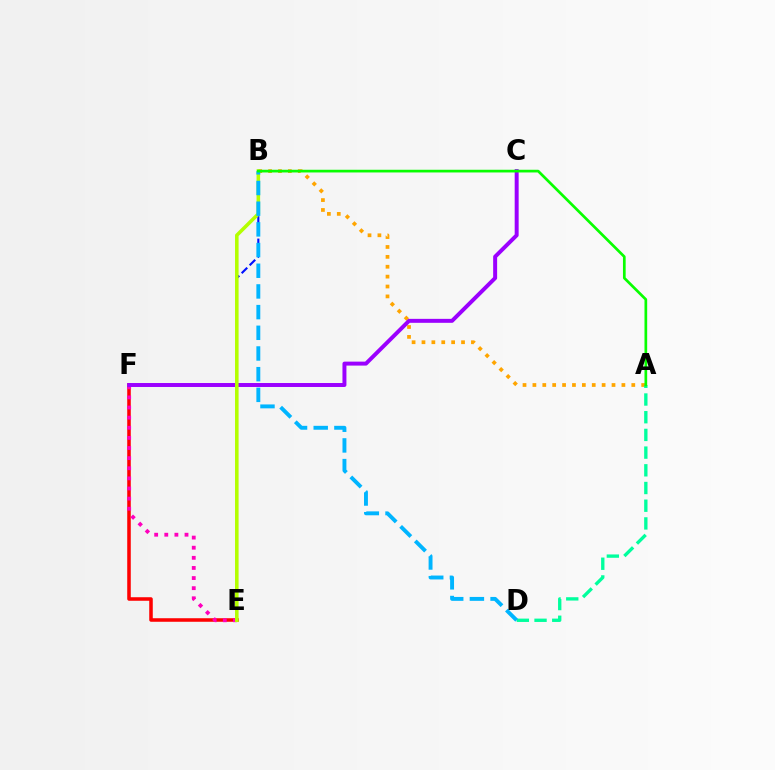{('E', 'F'): [{'color': '#ff0000', 'line_style': 'solid', 'thickness': 2.55}, {'color': '#ff00bd', 'line_style': 'dotted', 'thickness': 2.75}], ('A', 'B'): [{'color': '#ffa500', 'line_style': 'dotted', 'thickness': 2.69}, {'color': '#08ff00', 'line_style': 'solid', 'thickness': 1.94}], ('B', 'E'): [{'color': '#0010ff', 'line_style': 'dashed', 'thickness': 1.53}, {'color': '#b3ff00', 'line_style': 'solid', 'thickness': 2.56}], ('C', 'F'): [{'color': '#9b00ff', 'line_style': 'solid', 'thickness': 2.85}], ('A', 'D'): [{'color': '#00ff9d', 'line_style': 'dashed', 'thickness': 2.4}], ('B', 'D'): [{'color': '#00b5ff', 'line_style': 'dashed', 'thickness': 2.81}]}